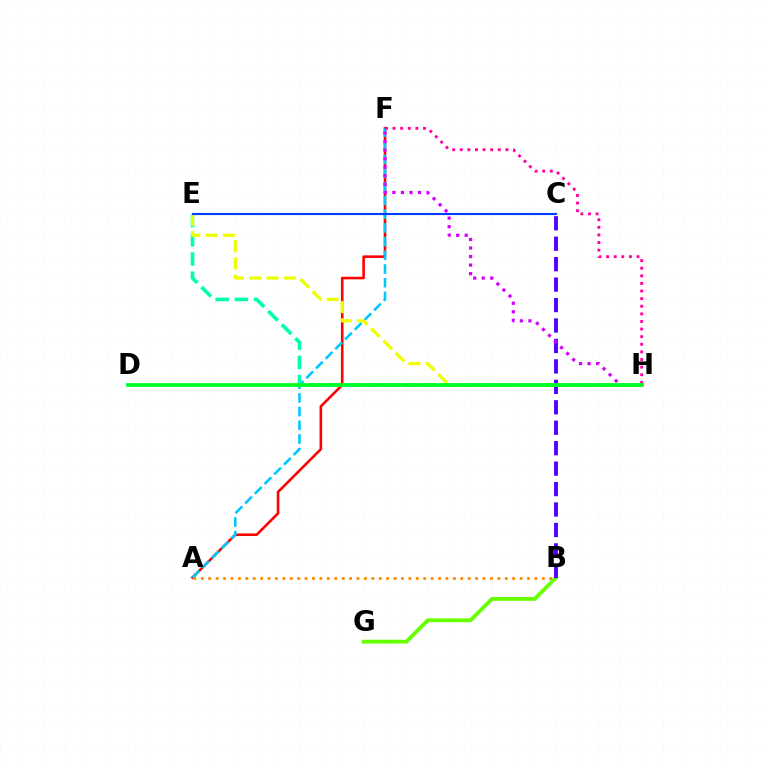{('A', 'F'): [{'color': '#ff0000', 'line_style': 'solid', 'thickness': 1.87}, {'color': '#00c7ff', 'line_style': 'dashed', 'thickness': 1.86}], ('A', 'B'): [{'color': '#ff8800', 'line_style': 'dotted', 'thickness': 2.01}], ('B', 'G'): [{'color': '#66ff00', 'line_style': 'solid', 'thickness': 2.76}], ('B', 'C'): [{'color': '#4f00ff', 'line_style': 'dashed', 'thickness': 2.78}], ('E', 'H'): [{'color': '#00ffaf', 'line_style': 'dashed', 'thickness': 2.61}, {'color': '#eeff00', 'line_style': 'dashed', 'thickness': 2.34}], ('F', 'H'): [{'color': '#d600ff', 'line_style': 'dotted', 'thickness': 2.32}, {'color': '#ff00a0', 'line_style': 'dotted', 'thickness': 2.07}], ('D', 'H'): [{'color': '#00ff27', 'line_style': 'solid', 'thickness': 2.7}], ('C', 'E'): [{'color': '#003fff', 'line_style': 'solid', 'thickness': 1.54}]}